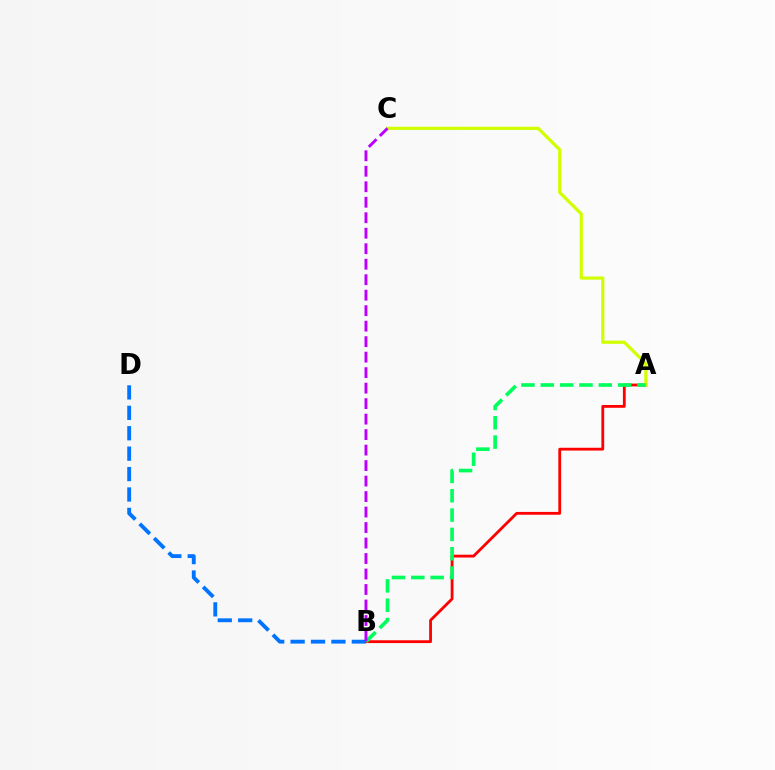{('A', 'B'): [{'color': '#ff0000', 'line_style': 'solid', 'thickness': 2.02}, {'color': '#00ff5c', 'line_style': 'dashed', 'thickness': 2.63}], ('A', 'C'): [{'color': '#d1ff00', 'line_style': 'solid', 'thickness': 2.3}], ('B', 'D'): [{'color': '#0074ff', 'line_style': 'dashed', 'thickness': 2.77}], ('B', 'C'): [{'color': '#b900ff', 'line_style': 'dashed', 'thickness': 2.1}]}